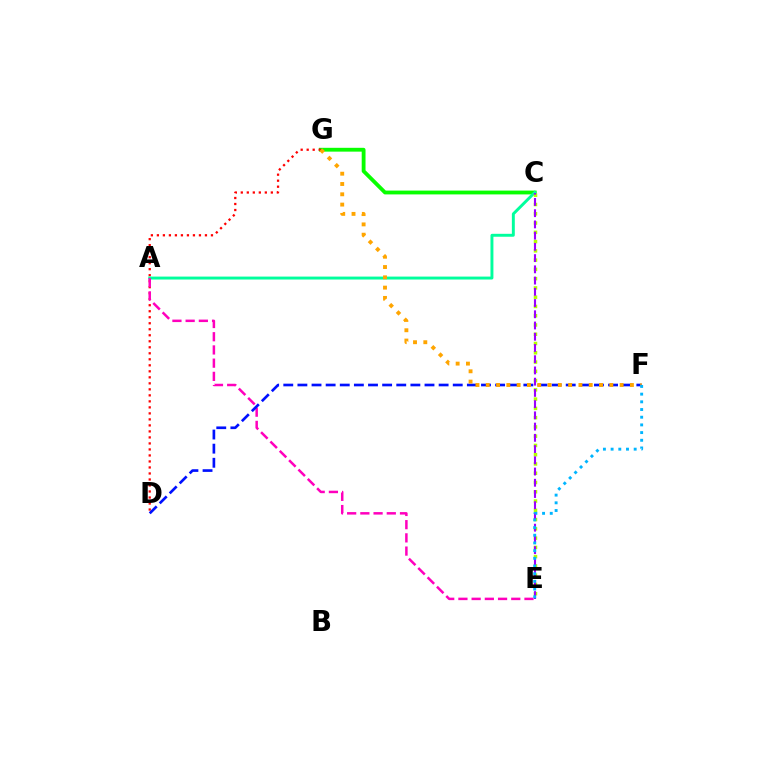{('C', 'G'): [{'color': '#08ff00', 'line_style': 'solid', 'thickness': 2.75}], ('D', 'G'): [{'color': '#ff0000', 'line_style': 'dotted', 'thickness': 1.63}], ('A', 'C'): [{'color': '#00ff9d', 'line_style': 'solid', 'thickness': 2.11}], ('A', 'E'): [{'color': '#ff00bd', 'line_style': 'dashed', 'thickness': 1.79}], ('C', 'E'): [{'color': '#b3ff00', 'line_style': 'dotted', 'thickness': 2.52}, {'color': '#9b00ff', 'line_style': 'dashed', 'thickness': 1.53}], ('D', 'F'): [{'color': '#0010ff', 'line_style': 'dashed', 'thickness': 1.92}], ('F', 'G'): [{'color': '#ffa500', 'line_style': 'dotted', 'thickness': 2.8}], ('E', 'F'): [{'color': '#00b5ff', 'line_style': 'dotted', 'thickness': 2.09}]}